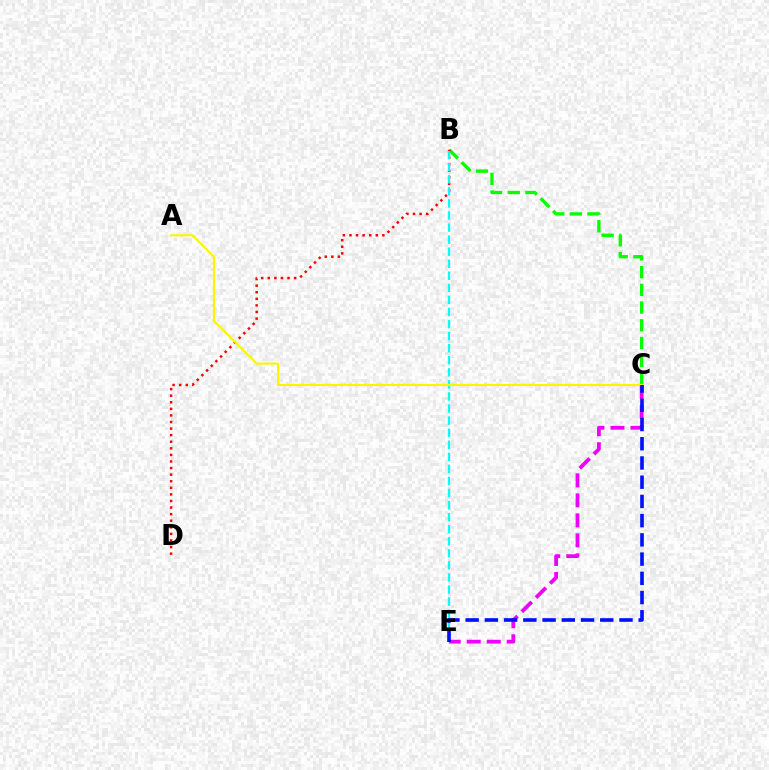{('B', 'C'): [{'color': '#08ff00', 'line_style': 'dashed', 'thickness': 2.41}], ('B', 'D'): [{'color': '#ff0000', 'line_style': 'dotted', 'thickness': 1.79}], ('C', 'E'): [{'color': '#ee00ff', 'line_style': 'dashed', 'thickness': 2.72}, {'color': '#0010ff', 'line_style': 'dashed', 'thickness': 2.61}], ('B', 'E'): [{'color': '#00fff6', 'line_style': 'dashed', 'thickness': 1.64}], ('A', 'C'): [{'color': '#fcf500', 'line_style': 'solid', 'thickness': 1.54}]}